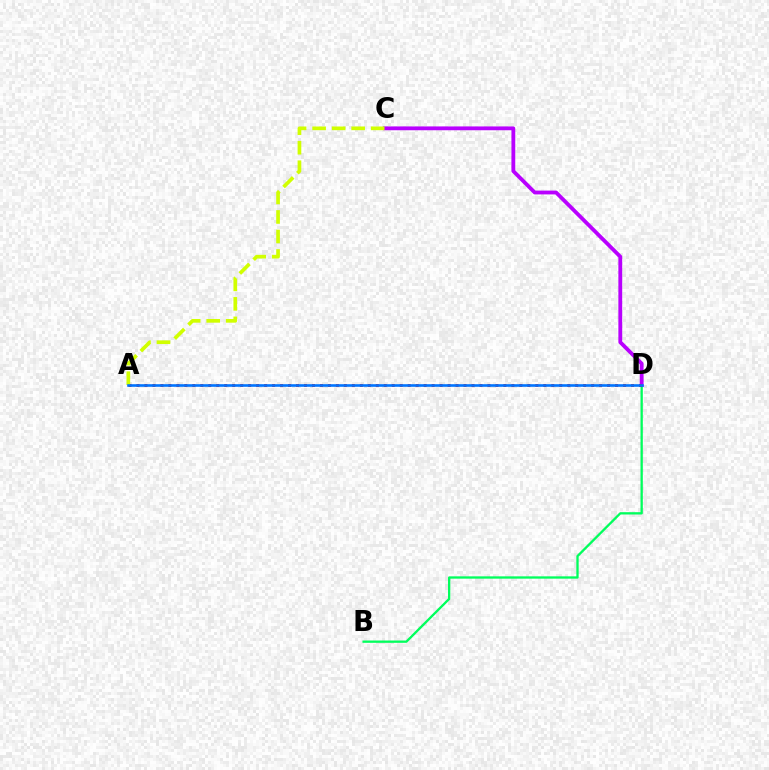{('B', 'D'): [{'color': '#00ff5c', 'line_style': 'solid', 'thickness': 1.66}], ('C', 'D'): [{'color': '#b900ff', 'line_style': 'solid', 'thickness': 2.75}], ('A', 'D'): [{'color': '#ff0000', 'line_style': 'dotted', 'thickness': 2.17}, {'color': '#0074ff', 'line_style': 'solid', 'thickness': 1.88}], ('A', 'C'): [{'color': '#d1ff00', 'line_style': 'dashed', 'thickness': 2.65}]}